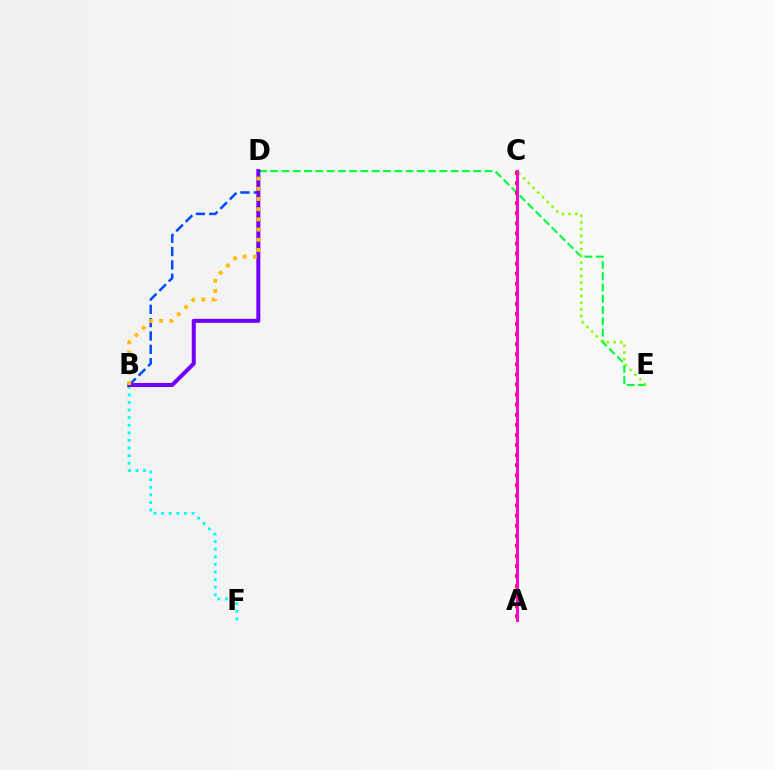{('D', 'E'): [{'color': '#00ff39', 'line_style': 'dashed', 'thickness': 1.53}], ('B', 'F'): [{'color': '#00fff6', 'line_style': 'dotted', 'thickness': 2.06}], ('B', 'D'): [{'color': '#004bff', 'line_style': 'dashed', 'thickness': 1.81}, {'color': '#7200ff', 'line_style': 'solid', 'thickness': 2.89}, {'color': '#ffbd00', 'line_style': 'dotted', 'thickness': 2.77}], ('A', 'C'): [{'color': '#ff0000', 'line_style': 'dotted', 'thickness': 2.74}, {'color': '#ff00cf', 'line_style': 'solid', 'thickness': 2.19}], ('C', 'E'): [{'color': '#84ff00', 'line_style': 'dotted', 'thickness': 1.82}]}